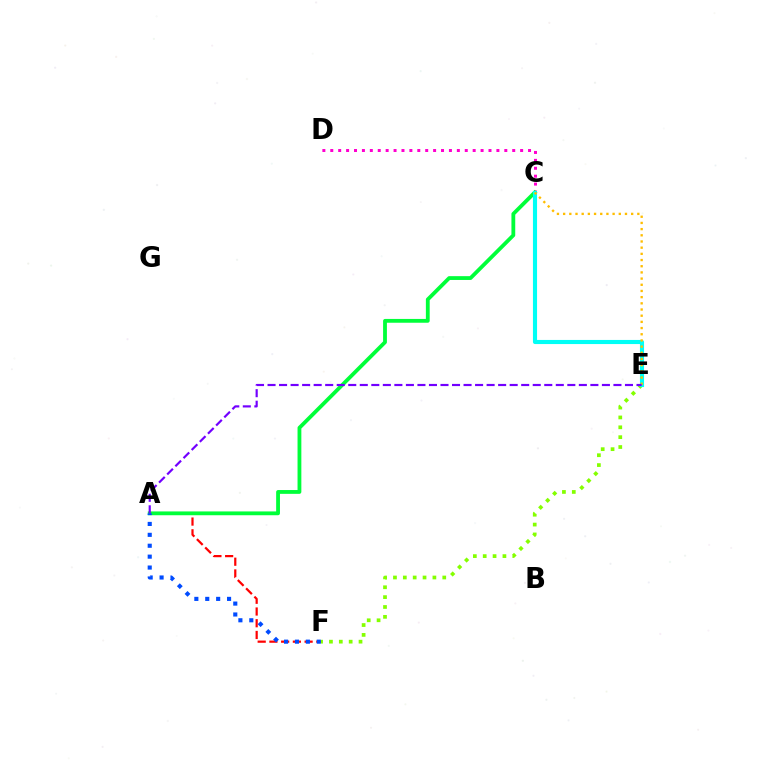{('C', 'D'): [{'color': '#ff00cf', 'line_style': 'dotted', 'thickness': 2.15}], ('A', 'F'): [{'color': '#ff0000', 'line_style': 'dashed', 'thickness': 1.59}, {'color': '#004bff', 'line_style': 'dotted', 'thickness': 2.96}], ('E', 'F'): [{'color': '#84ff00', 'line_style': 'dotted', 'thickness': 2.68}], ('A', 'C'): [{'color': '#00ff39', 'line_style': 'solid', 'thickness': 2.74}], ('C', 'E'): [{'color': '#00fff6', 'line_style': 'solid', 'thickness': 2.97}, {'color': '#ffbd00', 'line_style': 'dotted', 'thickness': 1.68}], ('A', 'E'): [{'color': '#7200ff', 'line_style': 'dashed', 'thickness': 1.57}]}